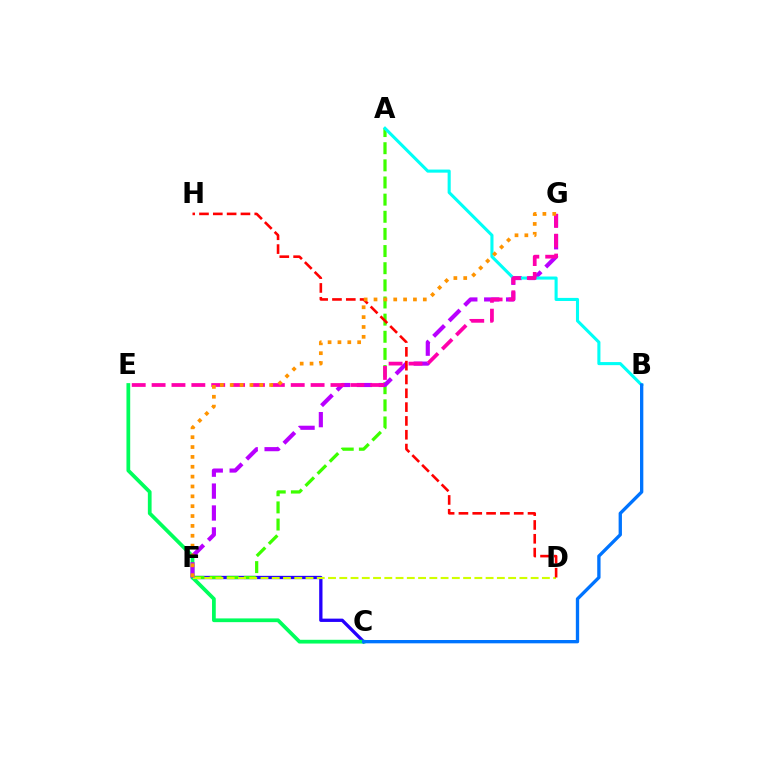{('C', 'F'): [{'color': '#2500ff', 'line_style': 'solid', 'thickness': 2.38}], ('A', 'F'): [{'color': '#3dff00', 'line_style': 'dashed', 'thickness': 2.33}], ('C', 'E'): [{'color': '#00ff5c', 'line_style': 'solid', 'thickness': 2.7}], ('D', 'F'): [{'color': '#d1ff00', 'line_style': 'dashed', 'thickness': 1.53}], ('F', 'G'): [{'color': '#b900ff', 'line_style': 'dashed', 'thickness': 2.98}, {'color': '#ff9400', 'line_style': 'dotted', 'thickness': 2.68}], ('A', 'B'): [{'color': '#00fff6', 'line_style': 'solid', 'thickness': 2.22}], ('E', 'G'): [{'color': '#ff00ac', 'line_style': 'dashed', 'thickness': 2.7}], ('D', 'H'): [{'color': '#ff0000', 'line_style': 'dashed', 'thickness': 1.88}], ('B', 'C'): [{'color': '#0074ff', 'line_style': 'solid', 'thickness': 2.39}]}